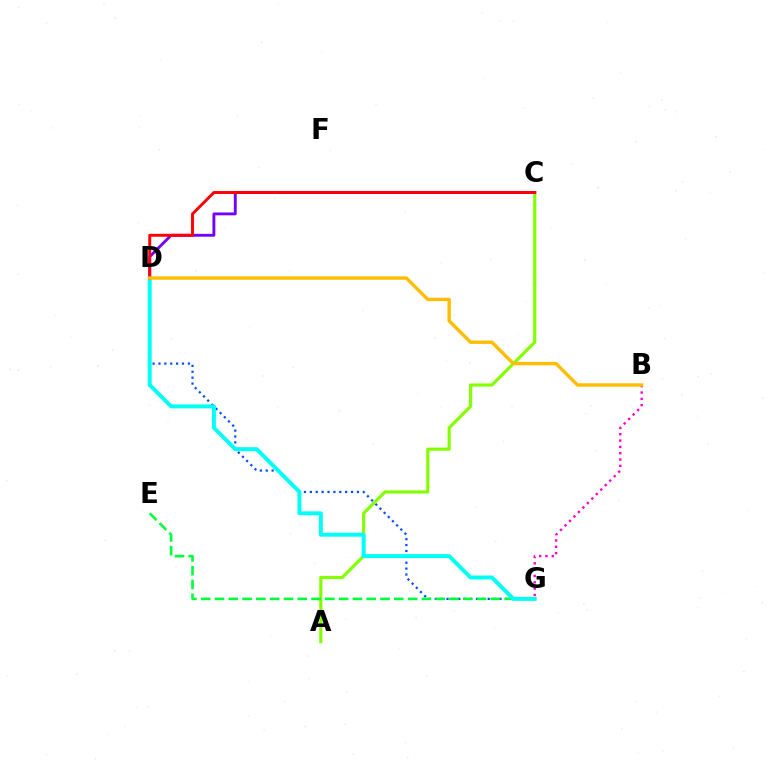{('D', 'G'): [{'color': '#004bff', 'line_style': 'dotted', 'thickness': 1.6}, {'color': '#00fff6', 'line_style': 'solid', 'thickness': 2.85}], ('B', 'G'): [{'color': '#ff00cf', 'line_style': 'dotted', 'thickness': 1.72}], ('A', 'C'): [{'color': '#84ff00', 'line_style': 'solid', 'thickness': 2.27}], ('C', 'D'): [{'color': '#7200ff', 'line_style': 'solid', 'thickness': 2.06}, {'color': '#ff0000', 'line_style': 'solid', 'thickness': 2.1}], ('E', 'G'): [{'color': '#00ff39', 'line_style': 'dashed', 'thickness': 1.87}], ('B', 'D'): [{'color': '#ffbd00', 'line_style': 'solid', 'thickness': 2.44}]}